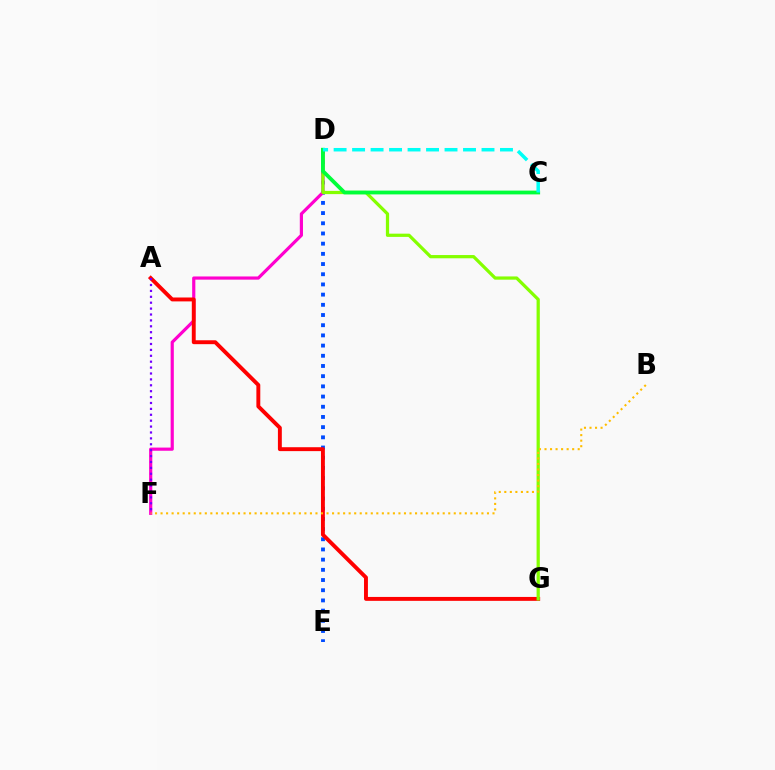{('D', 'E'): [{'color': '#004bff', 'line_style': 'dotted', 'thickness': 2.77}], ('D', 'F'): [{'color': '#ff00cf', 'line_style': 'solid', 'thickness': 2.29}], ('A', 'G'): [{'color': '#ff0000', 'line_style': 'solid', 'thickness': 2.81}], ('D', 'G'): [{'color': '#84ff00', 'line_style': 'solid', 'thickness': 2.33}], ('C', 'D'): [{'color': '#00ff39', 'line_style': 'solid', 'thickness': 2.74}, {'color': '#00fff6', 'line_style': 'dashed', 'thickness': 2.51}], ('A', 'F'): [{'color': '#7200ff', 'line_style': 'dotted', 'thickness': 1.6}], ('B', 'F'): [{'color': '#ffbd00', 'line_style': 'dotted', 'thickness': 1.5}]}